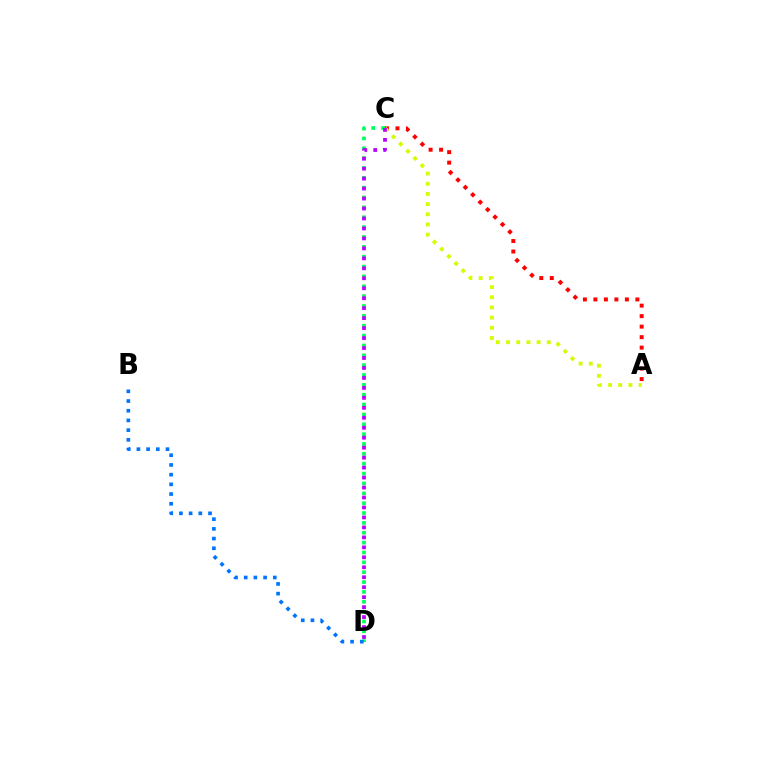{('C', 'D'): [{'color': '#00ff5c', 'line_style': 'dotted', 'thickness': 2.68}, {'color': '#b900ff', 'line_style': 'dotted', 'thickness': 2.71}], ('A', 'C'): [{'color': '#ff0000', 'line_style': 'dotted', 'thickness': 2.85}, {'color': '#d1ff00', 'line_style': 'dotted', 'thickness': 2.76}], ('B', 'D'): [{'color': '#0074ff', 'line_style': 'dotted', 'thickness': 2.64}]}